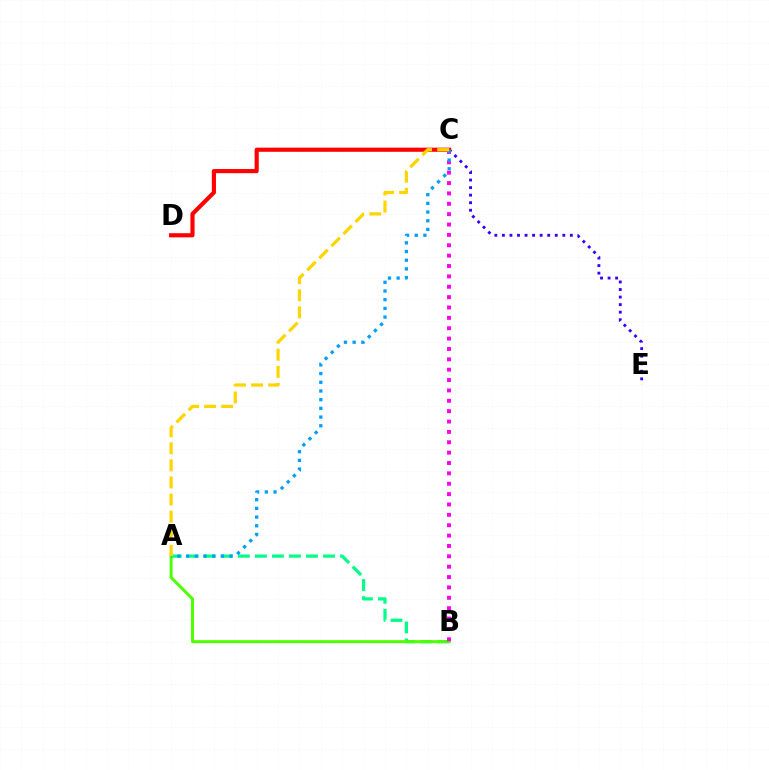{('C', 'E'): [{'color': '#3700ff', 'line_style': 'dotted', 'thickness': 2.05}], ('A', 'B'): [{'color': '#00ff86', 'line_style': 'dashed', 'thickness': 2.31}, {'color': '#4fff00', 'line_style': 'solid', 'thickness': 2.16}], ('C', 'D'): [{'color': '#ff0000', 'line_style': 'solid', 'thickness': 2.98}], ('B', 'C'): [{'color': '#ff00ed', 'line_style': 'dotted', 'thickness': 2.82}], ('A', 'C'): [{'color': '#009eff', 'line_style': 'dotted', 'thickness': 2.36}, {'color': '#ffd500', 'line_style': 'dashed', 'thickness': 2.32}]}